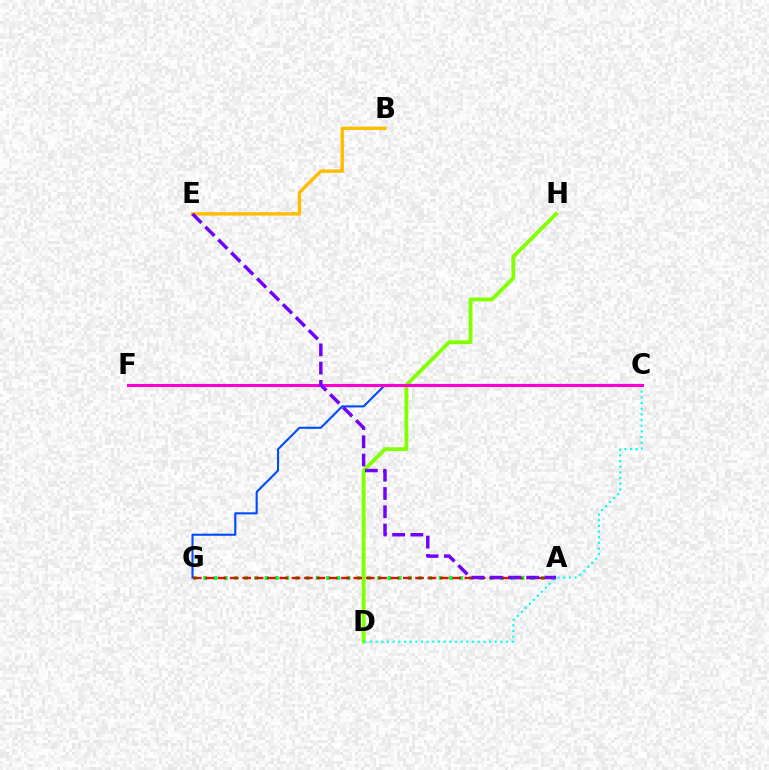{('D', 'H'): [{'color': '#84ff00', 'line_style': 'solid', 'thickness': 2.76}], ('B', 'E'): [{'color': '#ffbd00', 'line_style': 'solid', 'thickness': 2.44}], ('A', 'G'): [{'color': '#00ff39', 'line_style': 'dotted', 'thickness': 2.78}, {'color': '#ff0000', 'line_style': 'dashed', 'thickness': 1.68}], ('C', 'G'): [{'color': '#004bff', 'line_style': 'solid', 'thickness': 1.51}], ('C', 'D'): [{'color': '#00fff6', 'line_style': 'dotted', 'thickness': 1.54}], ('C', 'F'): [{'color': '#ff00cf', 'line_style': 'solid', 'thickness': 2.21}], ('A', 'E'): [{'color': '#7200ff', 'line_style': 'dashed', 'thickness': 2.48}]}